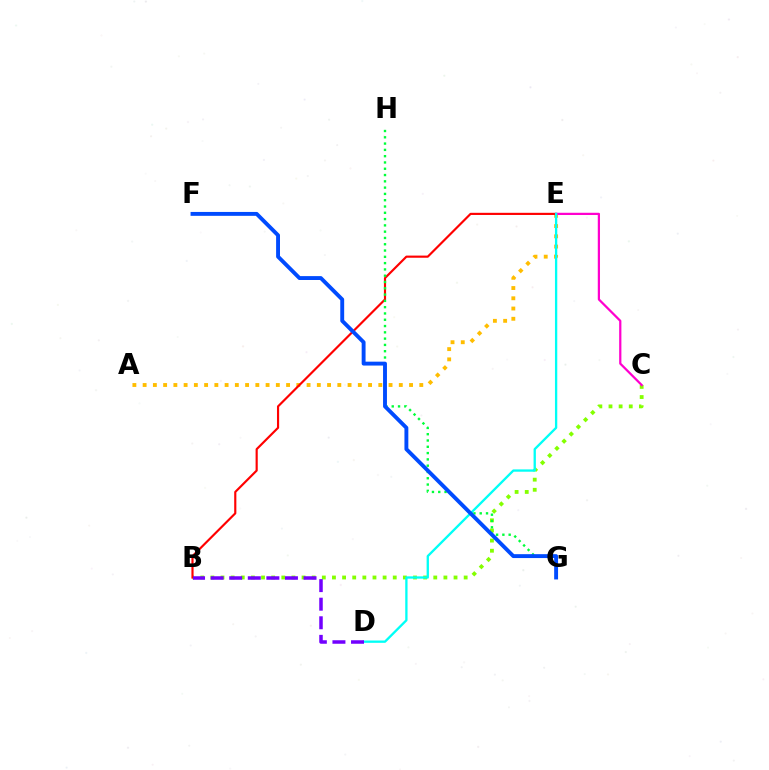{('B', 'C'): [{'color': '#84ff00', 'line_style': 'dotted', 'thickness': 2.75}], ('A', 'E'): [{'color': '#ffbd00', 'line_style': 'dotted', 'thickness': 2.78}], ('B', 'E'): [{'color': '#ff0000', 'line_style': 'solid', 'thickness': 1.55}], ('G', 'H'): [{'color': '#00ff39', 'line_style': 'dotted', 'thickness': 1.71}], ('C', 'E'): [{'color': '#ff00cf', 'line_style': 'solid', 'thickness': 1.61}], ('D', 'E'): [{'color': '#00fff6', 'line_style': 'solid', 'thickness': 1.67}], ('F', 'G'): [{'color': '#004bff', 'line_style': 'solid', 'thickness': 2.8}], ('B', 'D'): [{'color': '#7200ff', 'line_style': 'dashed', 'thickness': 2.52}]}